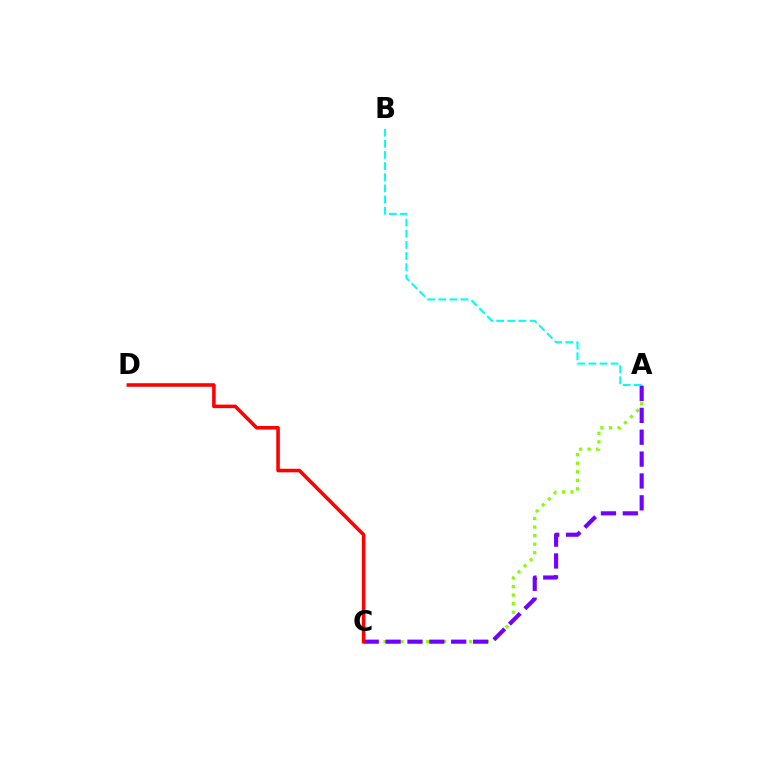{('A', 'C'): [{'color': '#84ff00', 'line_style': 'dotted', 'thickness': 2.32}, {'color': '#7200ff', 'line_style': 'dashed', 'thickness': 2.97}], ('A', 'B'): [{'color': '#00fff6', 'line_style': 'dashed', 'thickness': 1.51}], ('C', 'D'): [{'color': '#ff0000', 'line_style': 'solid', 'thickness': 2.56}]}